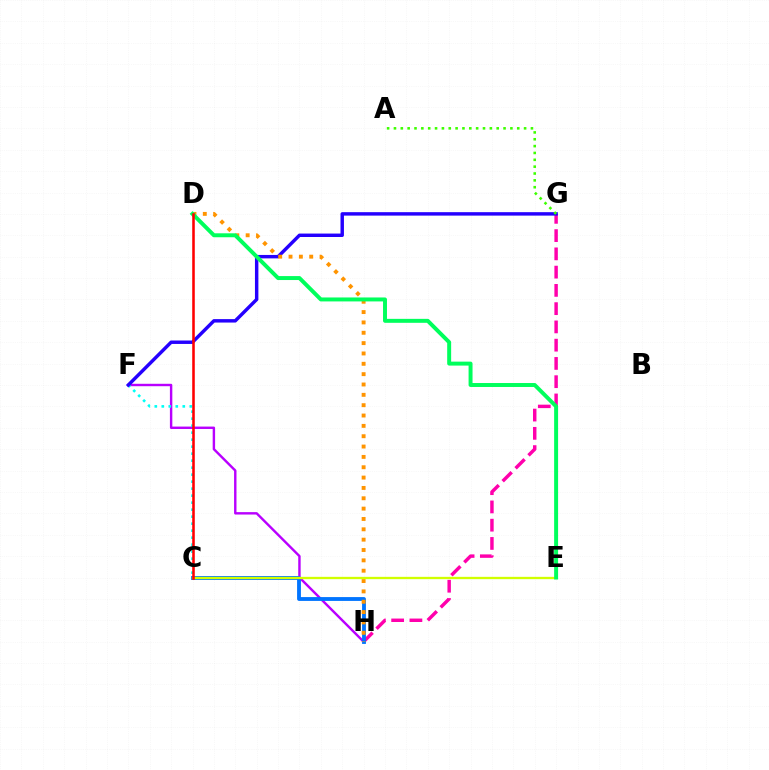{('G', 'H'): [{'color': '#ff00ac', 'line_style': 'dashed', 'thickness': 2.48}], ('F', 'H'): [{'color': '#b900ff', 'line_style': 'solid', 'thickness': 1.74}], ('C', 'F'): [{'color': '#00fff6', 'line_style': 'dotted', 'thickness': 1.9}], ('F', 'G'): [{'color': '#2500ff', 'line_style': 'solid', 'thickness': 2.48}], ('A', 'G'): [{'color': '#3dff00', 'line_style': 'dotted', 'thickness': 1.86}], ('C', 'H'): [{'color': '#0074ff', 'line_style': 'solid', 'thickness': 2.76}], ('D', 'H'): [{'color': '#ff9400', 'line_style': 'dotted', 'thickness': 2.81}], ('C', 'E'): [{'color': '#d1ff00', 'line_style': 'solid', 'thickness': 1.66}], ('D', 'E'): [{'color': '#00ff5c', 'line_style': 'solid', 'thickness': 2.85}], ('C', 'D'): [{'color': '#ff0000', 'line_style': 'solid', 'thickness': 1.84}]}